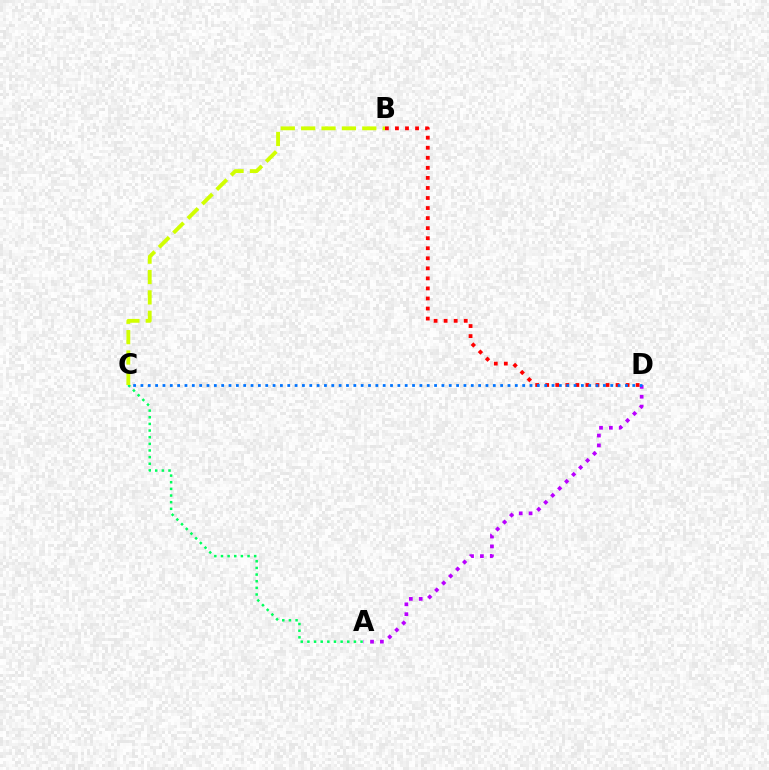{('B', 'D'): [{'color': '#ff0000', 'line_style': 'dotted', 'thickness': 2.73}], ('A', 'D'): [{'color': '#b900ff', 'line_style': 'dotted', 'thickness': 2.68}], ('A', 'C'): [{'color': '#00ff5c', 'line_style': 'dotted', 'thickness': 1.81}], ('C', 'D'): [{'color': '#0074ff', 'line_style': 'dotted', 'thickness': 1.99}], ('B', 'C'): [{'color': '#d1ff00', 'line_style': 'dashed', 'thickness': 2.77}]}